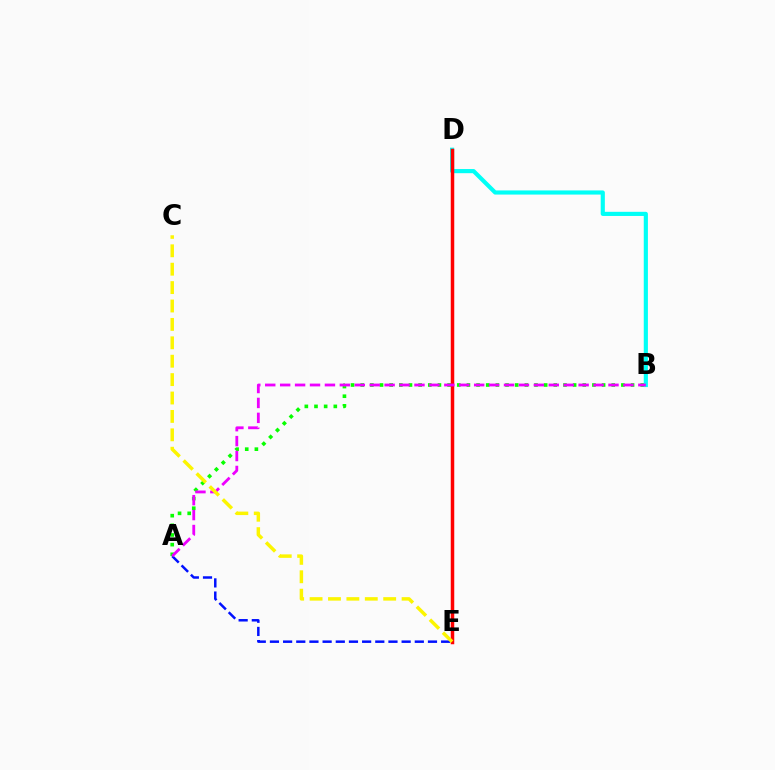{('A', 'E'): [{'color': '#0010ff', 'line_style': 'dashed', 'thickness': 1.79}], ('A', 'B'): [{'color': '#08ff00', 'line_style': 'dotted', 'thickness': 2.62}, {'color': '#ee00ff', 'line_style': 'dashed', 'thickness': 2.03}], ('B', 'D'): [{'color': '#00fff6', 'line_style': 'solid', 'thickness': 2.98}], ('D', 'E'): [{'color': '#ff0000', 'line_style': 'solid', 'thickness': 2.52}], ('C', 'E'): [{'color': '#fcf500', 'line_style': 'dashed', 'thickness': 2.5}]}